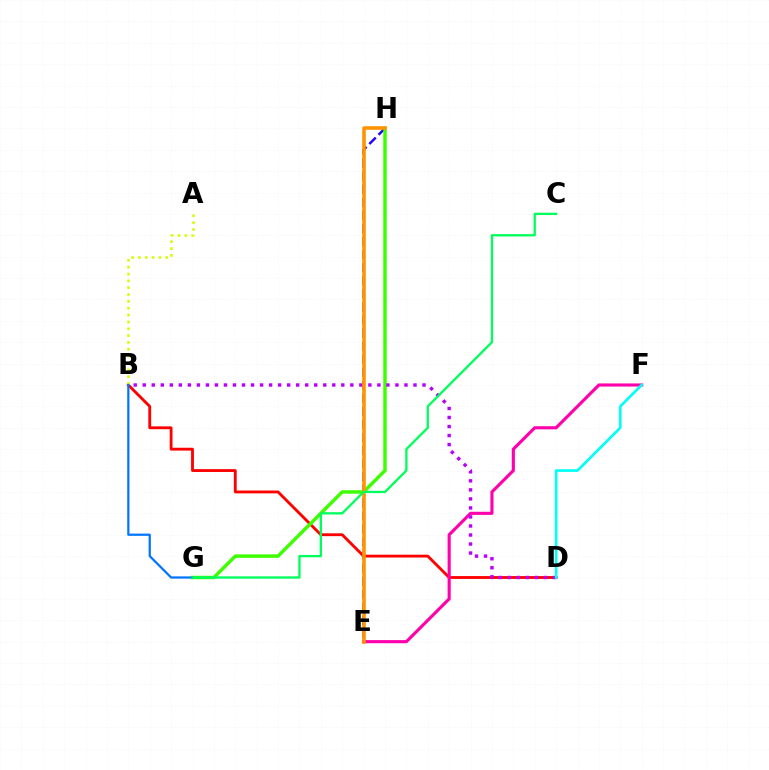{('B', 'D'): [{'color': '#ff0000', 'line_style': 'solid', 'thickness': 2.05}, {'color': '#b900ff', 'line_style': 'dotted', 'thickness': 2.45}], ('E', 'F'): [{'color': '#ff00ac', 'line_style': 'solid', 'thickness': 2.25}], ('A', 'B'): [{'color': '#d1ff00', 'line_style': 'dotted', 'thickness': 1.86}], ('E', 'H'): [{'color': '#2500ff', 'line_style': 'dashed', 'thickness': 1.77}, {'color': '#ff9400', 'line_style': 'solid', 'thickness': 2.58}], ('G', 'H'): [{'color': '#3dff00', 'line_style': 'solid', 'thickness': 2.47}], ('B', 'G'): [{'color': '#0074ff', 'line_style': 'solid', 'thickness': 1.6}], ('C', 'G'): [{'color': '#00ff5c', 'line_style': 'solid', 'thickness': 1.67}], ('D', 'F'): [{'color': '#00fff6', 'line_style': 'solid', 'thickness': 1.92}]}